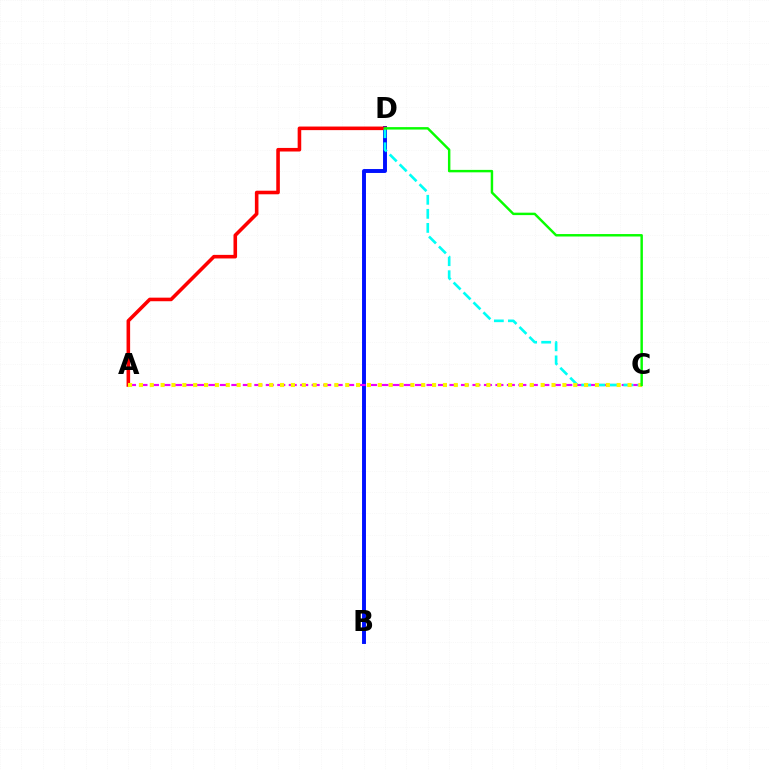{('B', 'D'): [{'color': '#0010ff', 'line_style': 'solid', 'thickness': 2.82}], ('A', 'C'): [{'color': '#ee00ff', 'line_style': 'dashed', 'thickness': 1.56}, {'color': '#fcf500', 'line_style': 'dotted', 'thickness': 2.95}], ('A', 'D'): [{'color': '#ff0000', 'line_style': 'solid', 'thickness': 2.58}], ('C', 'D'): [{'color': '#00fff6', 'line_style': 'dashed', 'thickness': 1.91}, {'color': '#08ff00', 'line_style': 'solid', 'thickness': 1.76}]}